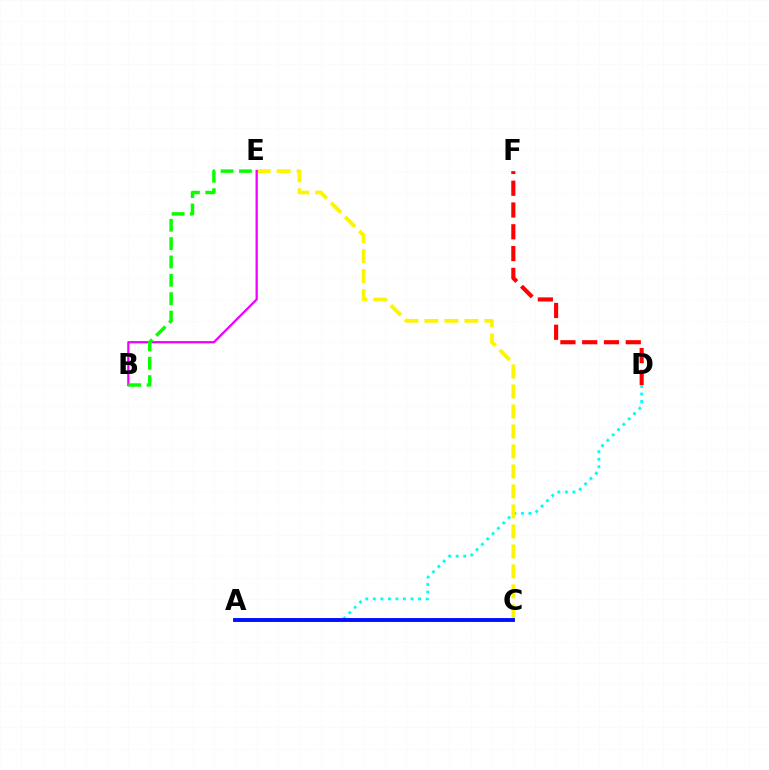{('A', 'D'): [{'color': '#00fff6', 'line_style': 'dotted', 'thickness': 2.05}], ('C', 'E'): [{'color': '#fcf500', 'line_style': 'dashed', 'thickness': 2.72}], ('D', 'F'): [{'color': '#ff0000', 'line_style': 'dashed', 'thickness': 2.96}], ('B', 'E'): [{'color': '#ee00ff', 'line_style': 'solid', 'thickness': 1.62}, {'color': '#08ff00', 'line_style': 'dashed', 'thickness': 2.49}], ('A', 'C'): [{'color': '#0010ff', 'line_style': 'solid', 'thickness': 2.79}]}